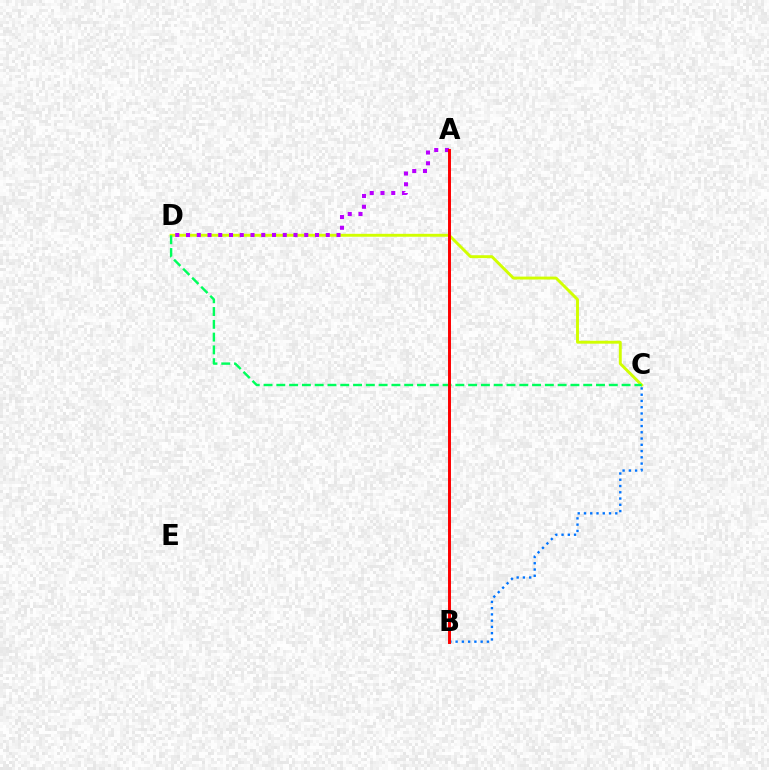{('C', 'D'): [{'color': '#d1ff00', 'line_style': 'solid', 'thickness': 2.1}, {'color': '#00ff5c', 'line_style': 'dashed', 'thickness': 1.74}], ('A', 'D'): [{'color': '#b900ff', 'line_style': 'dotted', 'thickness': 2.92}], ('B', 'C'): [{'color': '#0074ff', 'line_style': 'dotted', 'thickness': 1.7}], ('A', 'B'): [{'color': '#ff0000', 'line_style': 'solid', 'thickness': 2.13}]}